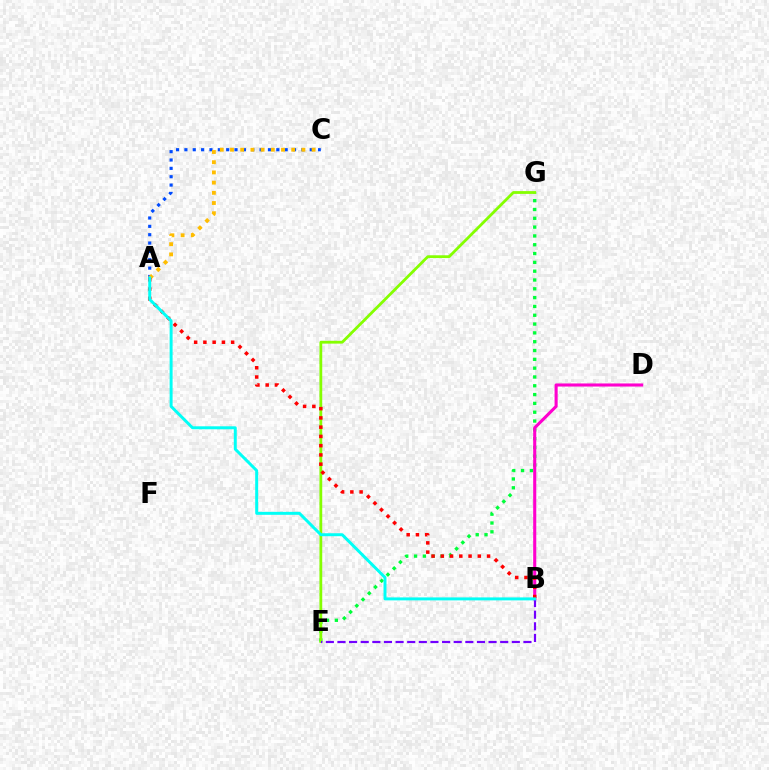{('A', 'C'): [{'color': '#004bff', 'line_style': 'dotted', 'thickness': 2.27}, {'color': '#ffbd00', 'line_style': 'dotted', 'thickness': 2.77}], ('E', 'G'): [{'color': '#00ff39', 'line_style': 'dotted', 'thickness': 2.39}, {'color': '#84ff00', 'line_style': 'solid', 'thickness': 2.01}], ('B', 'D'): [{'color': '#ff00cf', 'line_style': 'solid', 'thickness': 2.22}], ('B', 'E'): [{'color': '#7200ff', 'line_style': 'dashed', 'thickness': 1.58}], ('A', 'B'): [{'color': '#ff0000', 'line_style': 'dotted', 'thickness': 2.51}, {'color': '#00fff6', 'line_style': 'solid', 'thickness': 2.13}]}